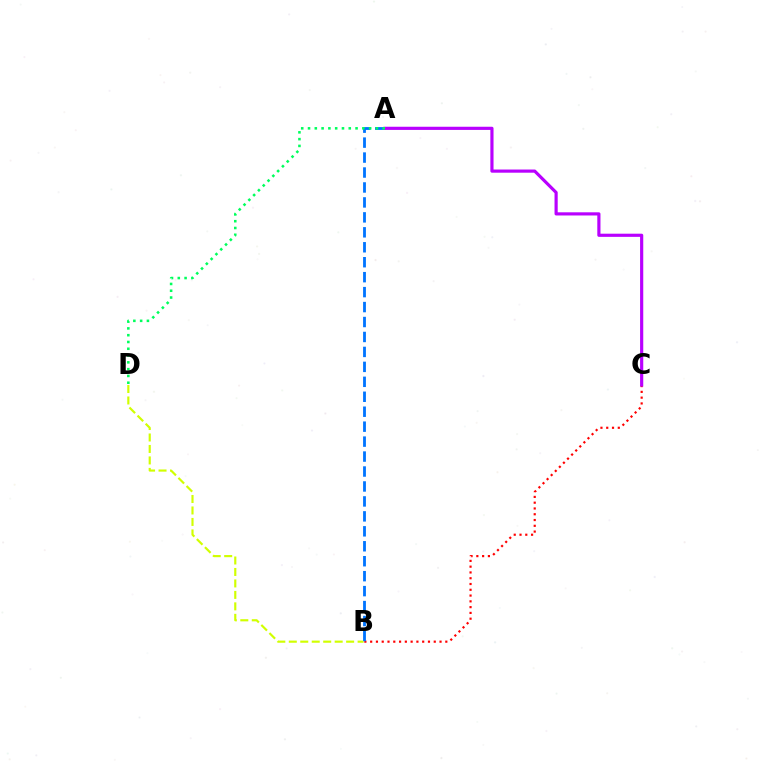{('B', 'C'): [{'color': '#ff0000', 'line_style': 'dotted', 'thickness': 1.57}], ('B', 'D'): [{'color': '#d1ff00', 'line_style': 'dashed', 'thickness': 1.56}], ('A', 'B'): [{'color': '#0074ff', 'line_style': 'dashed', 'thickness': 2.03}], ('A', 'C'): [{'color': '#b900ff', 'line_style': 'solid', 'thickness': 2.28}], ('A', 'D'): [{'color': '#00ff5c', 'line_style': 'dotted', 'thickness': 1.85}]}